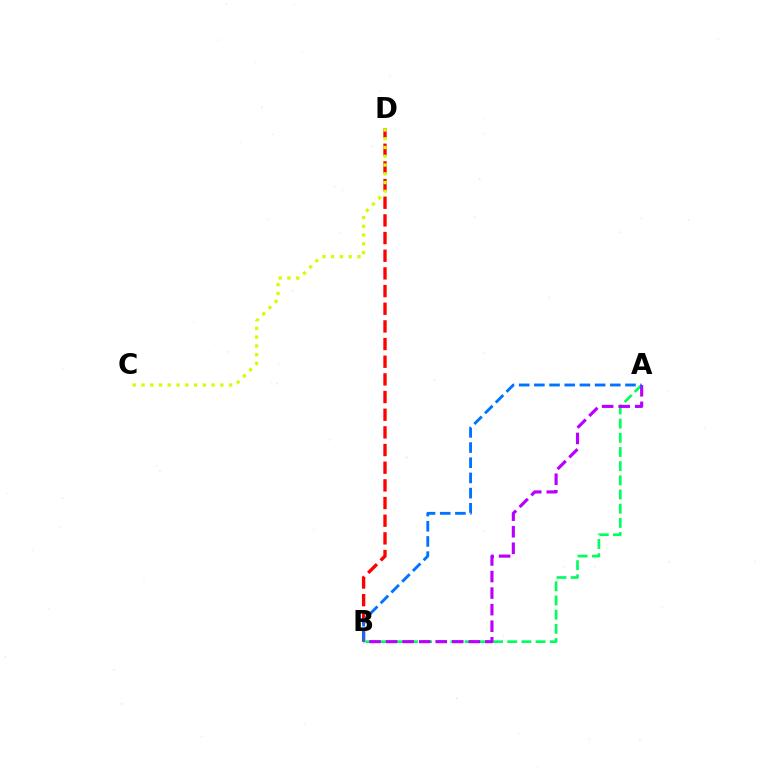{('A', 'B'): [{'color': '#00ff5c', 'line_style': 'dashed', 'thickness': 1.93}, {'color': '#b900ff', 'line_style': 'dashed', 'thickness': 2.25}, {'color': '#0074ff', 'line_style': 'dashed', 'thickness': 2.06}], ('B', 'D'): [{'color': '#ff0000', 'line_style': 'dashed', 'thickness': 2.4}], ('C', 'D'): [{'color': '#d1ff00', 'line_style': 'dotted', 'thickness': 2.38}]}